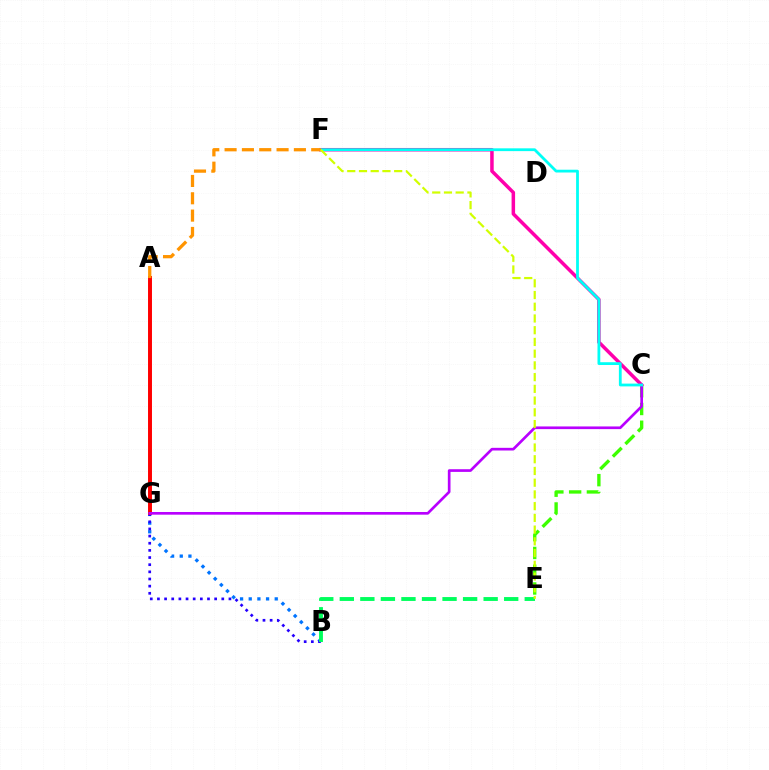{('C', 'E'): [{'color': '#3dff00', 'line_style': 'dashed', 'thickness': 2.41}], ('B', 'G'): [{'color': '#0074ff', 'line_style': 'dotted', 'thickness': 2.36}, {'color': '#2500ff', 'line_style': 'dotted', 'thickness': 1.94}], ('C', 'F'): [{'color': '#ff00ac', 'line_style': 'solid', 'thickness': 2.52}, {'color': '#00fff6', 'line_style': 'solid', 'thickness': 2.01}], ('A', 'G'): [{'color': '#ff0000', 'line_style': 'solid', 'thickness': 2.84}], ('C', 'G'): [{'color': '#b900ff', 'line_style': 'solid', 'thickness': 1.93}], ('B', 'E'): [{'color': '#00ff5c', 'line_style': 'dashed', 'thickness': 2.79}], ('A', 'F'): [{'color': '#ff9400', 'line_style': 'dashed', 'thickness': 2.35}], ('E', 'F'): [{'color': '#d1ff00', 'line_style': 'dashed', 'thickness': 1.59}]}